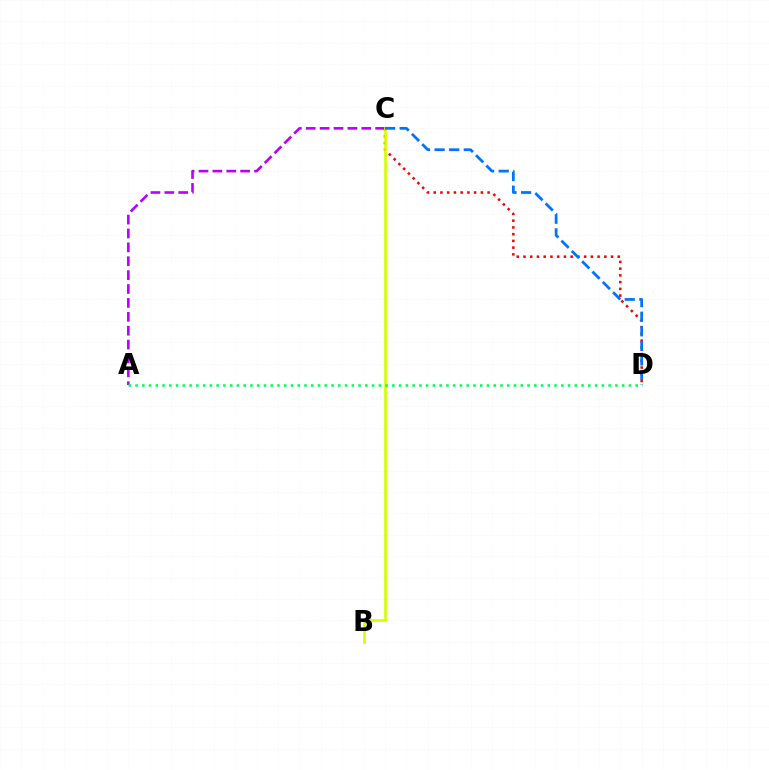{('C', 'D'): [{'color': '#ff0000', 'line_style': 'dotted', 'thickness': 1.83}, {'color': '#0074ff', 'line_style': 'dashed', 'thickness': 1.98}], ('A', 'C'): [{'color': '#b900ff', 'line_style': 'dashed', 'thickness': 1.89}], ('B', 'C'): [{'color': '#d1ff00', 'line_style': 'solid', 'thickness': 1.9}], ('A', 'D'): [{'color': '#00ff5c', 'line_style': 'dotted', 'thickness': 1.84}]}